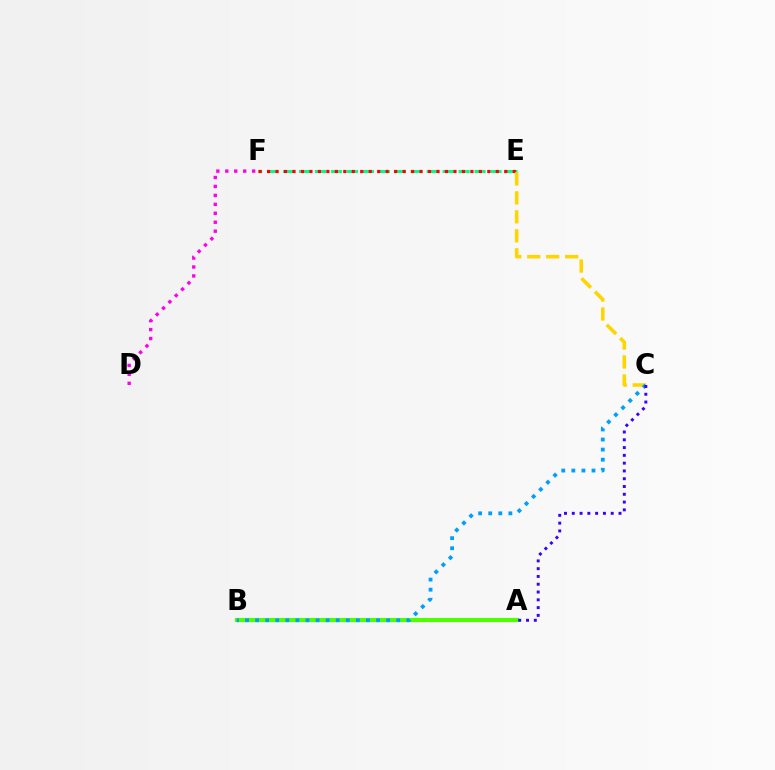{('E', 'F'): [{'color': '#00ff86', 'line_style': 'dashed', 'thickness': 2.17}, {'color': '#ff0000', 'line_style': 'dotted', 'thickness': 2.3}], ('A', 'B'): [{'color': '#4fff00', 'line_style': 'solid', 'thickness': 2.99}], ('D', 'F'): [{'color': '#ff00ed', 'line_style': 'dotted', 'thickness': 2.43}], ('C', 'E'): [{'color': '#ffd500', 'line_style': 'dashed', 'thickness': 2.58}], ('B', 'C'): [{'color': '#009eff', 'line_style': 'dotted', 'thickness': 2.74}], ('A', 'C'): [{'color': '#3700ff', 'line_style': 'dotted', 'thickness': 2.12}]}